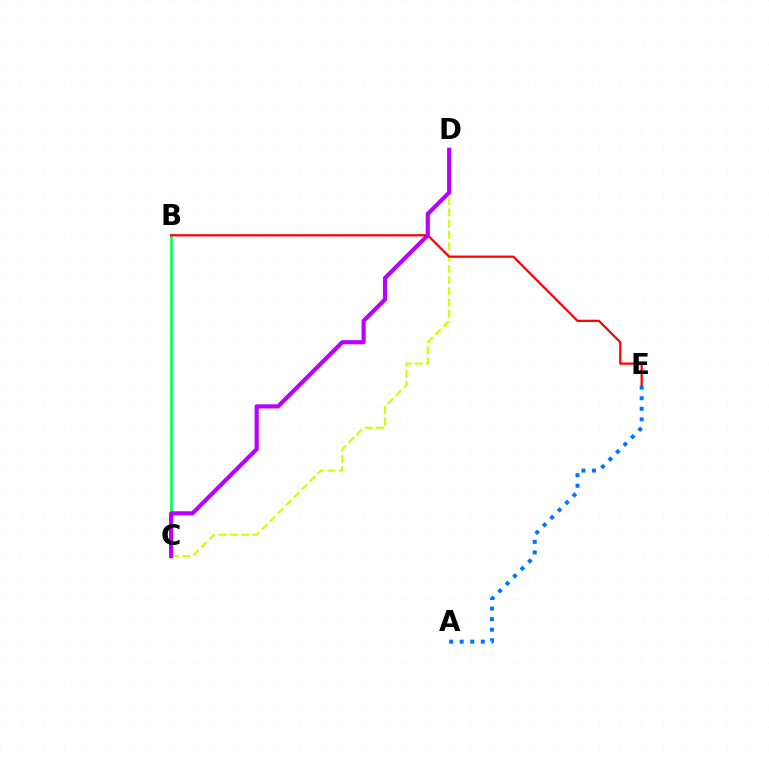{('B', 'C'): [{'color': '#00ff5c', 'line_style': 'solid', 'thickness': 1.88}], ('C', 'D'): [{'color': '#d1ff00', 'line_style': 'dashed', 'thickness': 1.53}, {'color': '#b900ff', 'line_style': 'solid', 'thickness': 2.98}], ('B', 'E'): [{'color': '#ff0000', 'line_style': 'solid', 'thickness': 1.61}], ('A', 'E'): [{'color': '#0074ff', 'line_style': 'dotted', 'thickness': 2.87}]}